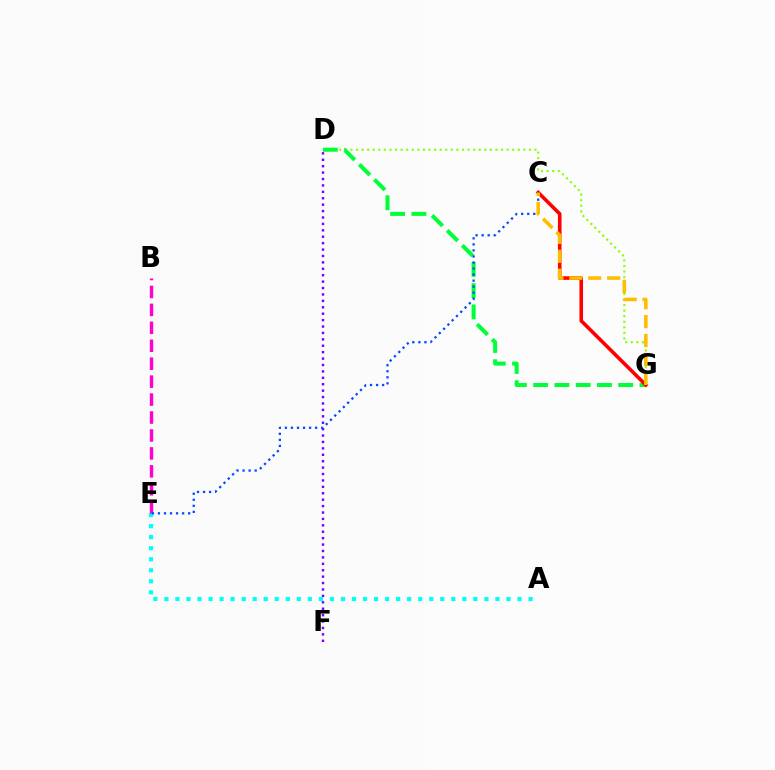{('D', 'F'): [{'color': '#7200ff', 'line_style': 'dotted', 'thickness': 1.74}], ('A', 'E'): [{'color': '#00fff6', 'line_style': 'dotted', 'thickness': 3.0}], ('D', 'G'): [{'color': '#84ff00', 'line_style': 'dotted', 'thickness': 1.52}, {'color': '#00ff39', 'line_style': 'dashed', 'thickness': 2.89}], ('C', 'G'): [{'color': '#ff0000', 'line_style': 'solid', 'thickness': 2.58}, {'color': '#ffbd00', 'line_style': 'dashed', 'thickness': 2.57}], ('B', 'E'): [{'color': '#ff00cf', 'line_style': 'dashed', 'thickness': 2.44}], ('C', 'E'): [{'color': '#004bff', 'line_style': 'dotted', 'thickness': 1.64}]}